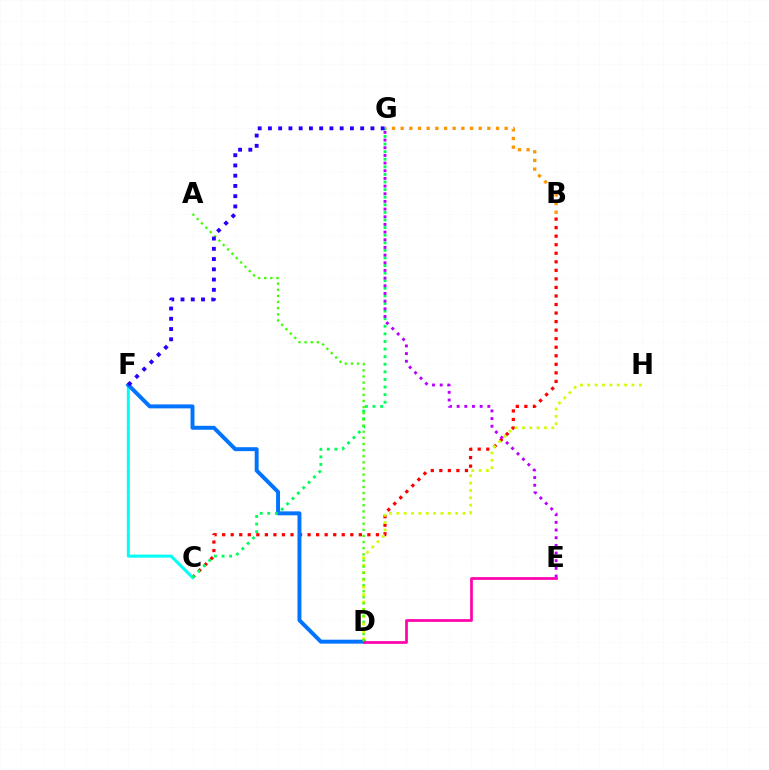{('B', 'C'): [{'color': '#ff0000', 'line_style': 'dotted', 'thickness': 2.32}], ('C', 'F'): [{'color': '#00fff6', 'line_style': 'solid', 'thickness': 2.17}], ('B', 'G'): [{'color': '#ff9400', 'line_style': 'dotted', 'thickness': 2.35}], ('D', 'F'): [{'color': '#0074ff', 'line_style': 'solid', 'thickness': 2.84}], ('C', 'G'): [{'color': '#00ff5c', 'line_style': 'dotted', 'thickness': 2.06}], ('D', 'H'): [{'color': '#d1ff00', 'line_style': 'dotted', 'thickness': 2.0}], ('D', 'E'): [{'color': '#ff00ac', 'line_style': 'solid', 'thickness': 1.94}], ('A', 'D'): [{'color': '#3dff00', 'line_style': 'dotted', 'thickness': 1.67}], ('E', 'G'): [{'color': '#b900ff', 'line_style': 'dotted', 'thickness': 2.08}], ('F', 'G'): [{'color': '#2500ff', 'line_style': 'dotted', 'thickness': 2.78}]}